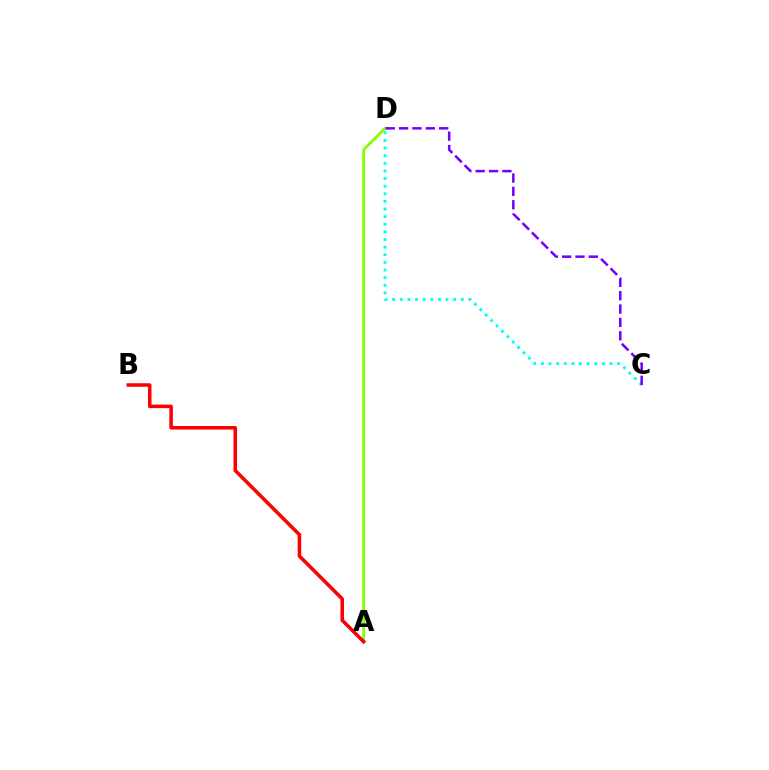{('C', 'D'): [{'color': '#00fff6', 'line_style': 'dotted', 'thickness': 2.07}, {'color': '#7200ff', 'line_style': 'dashed', 'thickness': 1.81}], ('A', 'D'): [{'color': '#84ff00', 'line_style': 'solid', 'thickness': 2.03}], ('A', 'B'): [{'color': '#ff0000', 'line_style': 'solid', 'thickness': 2.55}]}